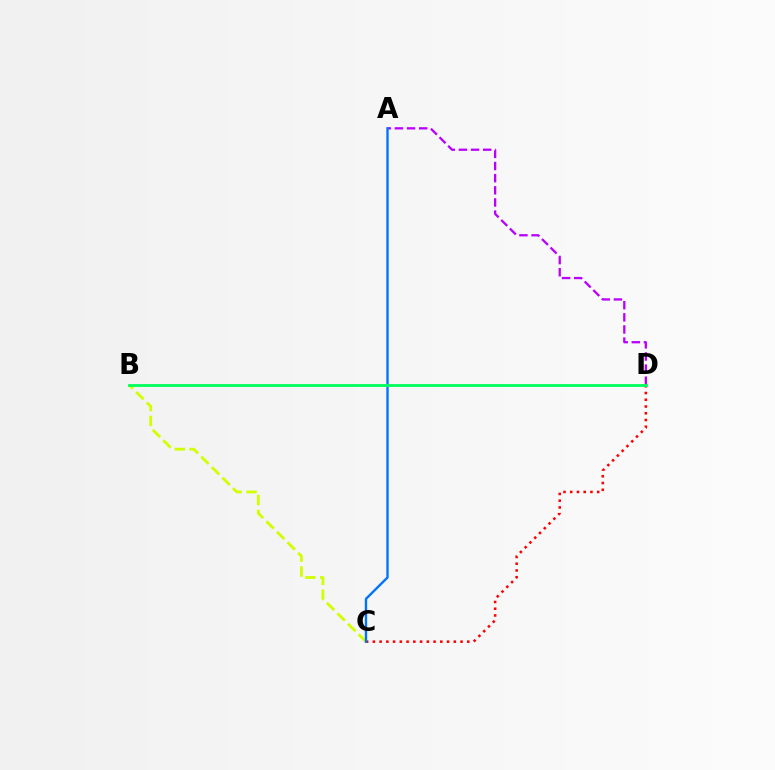{('B', 'C'): [{'color': '#d1ff00', 'line_style': 'dashed', 'thickness': 2.02}], ('A', 'D'): [{'color': '#b900ff', 'line_style': 'dashed', 'thickness': 1.65}], ('C', 'D'): [{'color': '#ff0000', 'line_style': 'dotted', 'thickness': 1.83}], ('A', 'C'): [{'color': '#0074ff', 'line_style': 'solid', 'thickness': 1.72}], ('B', 'D'): [{'color': '#00ff5c', 'line_style': 'solid', 'thickness': 2.02}]}